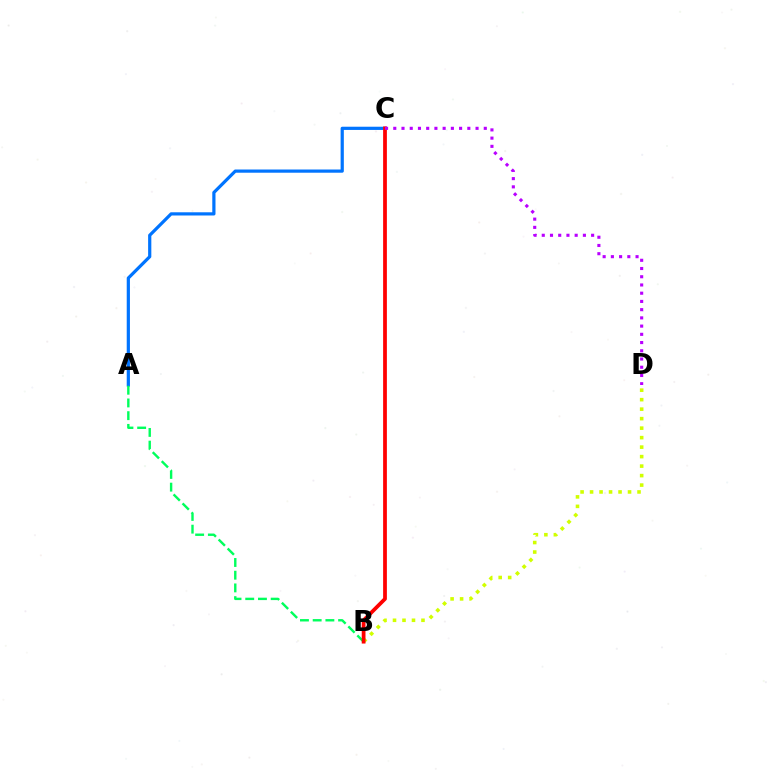{('A', 'C'): [{'color': '#0074ff', 'line_style': 'solid', 'thickness': 2.31}], ('A', 'B'): [{'color': '#00ff5c', 'line_style': 'dashed', 'thickness': 1.73}], ('B', 'D'): [{'color': '#d1ff00', 'line_style': 'dotted', 'thickness': 2.58}], ('B', 'C'): [{'color': '#ff0000', 'line_style': 'solid', 'thickness': 2.7}], ('C', 'D'): [{'color': '#b900ff', 'line_style': 'dotted', 'thickness': 2.24}]}